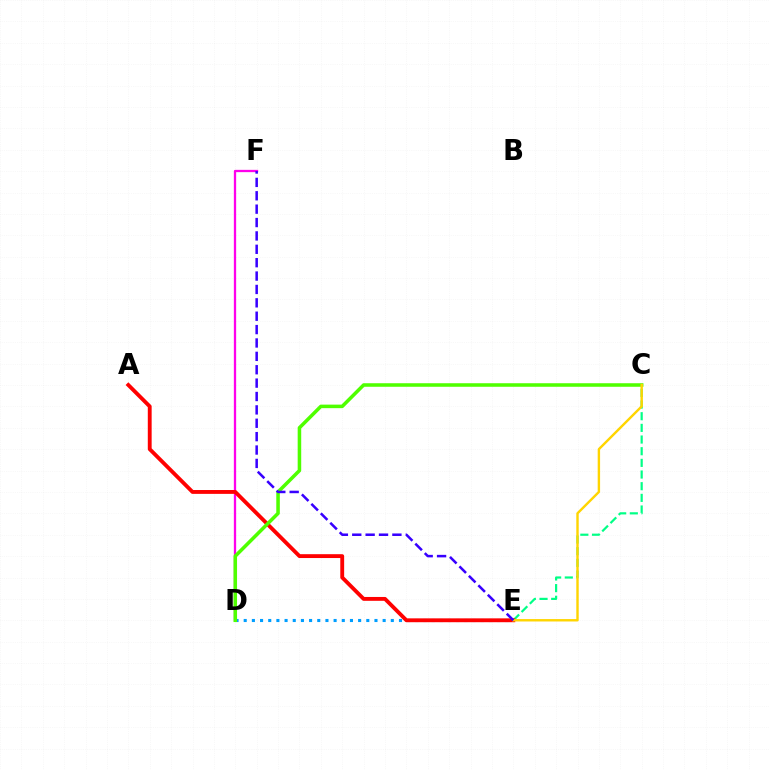{('C', 'E'): [{'color': '#00ff86', 'line_style': 'dashed', 'thickness': 1.58}, {'color': '#ffd500', 'line_style': 'solid', 'thickness': 1.73}], ('D', 'E'): [{'color': '#009eff', 'line_style': 'dotted', 'thickness': 2.22}], ('D', 'F'): [{'color': '#ff00ed', 'line_style': 'solid', 'thickness': 1.65}], ('A', 'E'): [{'color': '#ff0000', 'line_style': 'solid', 'thickness': 2.78}], ('C', 'D'): [{'color': '#4fff00', 'line_style': 'solid', 'thickness': 2.55}], ('E', 'F'): [{'color': '#3700ff', 'line_style': 'dashed', 'thickness': 1.82}]}